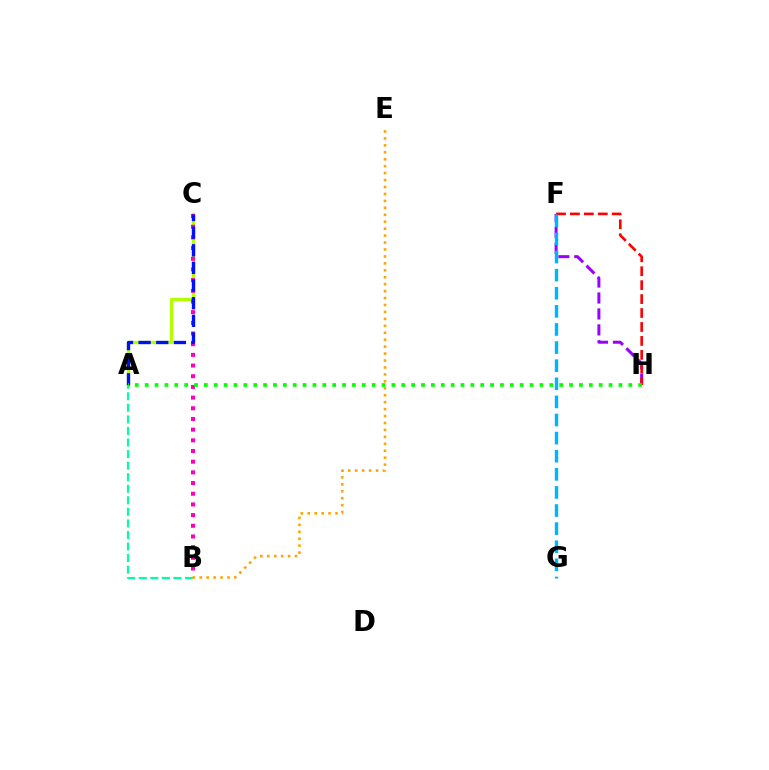{('A', 'C'): [{'color': '#b3ff00', 'line_style': 'solid', 'thickness': 2.39}, {'color': '#0010ff', 'line_style': 'dashed', 'thickness': 2.4}], ('F', 'H'): [{'color': '#9b00ff', 'line_style': 'dashed', 'thickness': 2.17}, {'color': '#ff0000', 'line_style': 'dashed', 'thickness': 1.89}], ('F', 'G'): [{'color': '#00b5ff', 'line_style': 'dashed', 'thickness': 2.46}], ('B', 'C'): [{'color': '#ff00bd', 'line_style': 'dotted', 'thickness': 2.9}], ('A', 'B'): [{'color': '#00ff9d', 'line_style': 'dashed', 'thickness': 1.57}], ('B', 'E'): [{'color': '#ffa500', 'line_style': 'dotted', 'thickness': 1.89}], ('A', 'H'): [{'color': '#08ff00', 'line_style': 'dotted', 'thickness': 2.68}]}